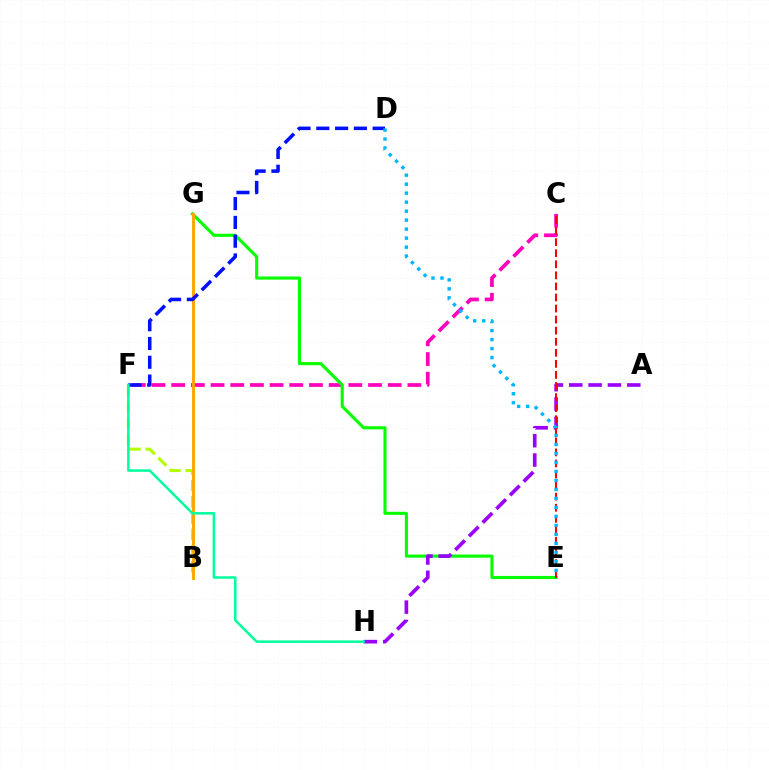{('C', 'F'): [{'color': '#ff00bd', 'line_style': 'dashed', 'thickness': 2.67}], ('B', 'F'): [{'color': '#b3ff00', 'line_style': 'dashed', 'thickness': 2.21}], ('E', 'G'): [{'color': '#08ff00', 'line_style': 'solid', 'thickness': 2.24}], ('B', 'G'): [{'color': '#ffa500', 'line_style': 'solid', 'thickness': 2.1}], ('A', 'H'): [{'color': '#9b00ff', 'line_style': 'dashed', 'thickness': 2.63}], ('D', 'F'): [{'color': '#0010ff', 'line_style': 'dashed', 'thickness': 2.55}], ('C', 'E'): [{'color': '#ff0000', 'line_style': 'dashed', 'thickness': 1.5}], ('F', 'H'): [{'color': '#00ff9d', 'line_style': 'solid', 'thickness': 1.8}], ('D', 'E'): [{'color': '#00b5ff', 'line_style': 'dotted', 'thickness': 2.44}]}